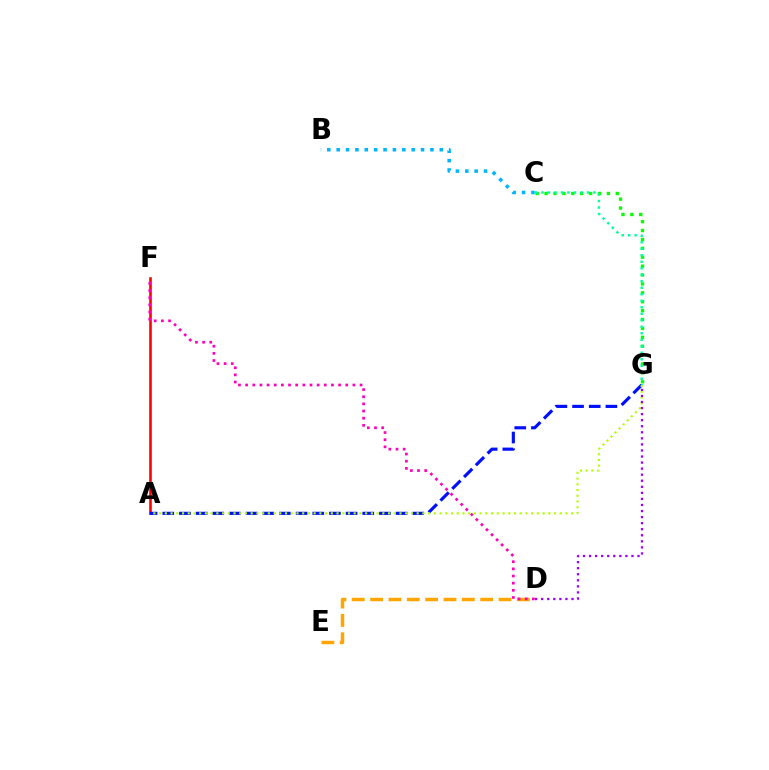{('C', 'G'): [{'color': '#08ff00', 'line_style': 'dotted', 'thickness': 2.42}, {'color': '#00ff9d', 'line_style': 'dotted', 'thickness': 1.77}], ('B', 'C'): [{'color': '#00b5ff', 'line_style': 'dotted', 'thickness': 2.55}], ('A', 'F'): [{'color': '#ff0000', 'line_style': 'solid', 'thickness': 1.87}], ('A', 'G'): [{'color': '#0010ff', 'line_style': 'dashed', 'thickness': 2.26}, {'color': '#b3ff00', 'line_style': 'dotted', 'thickness': 1.55}], ('D', 'E'): [{'color': '#ffa500', 'line_style': 'dashed', 'thickness': 2.49}], ('D', 'F'): [{'color': '#ff00bd', 'line_style': 'dotted', 'thickness': 1.94}], ('D', 'G'): [{'color': '#9b00ff', 'line_style': 'dotted', 'thickness': 1.65}]}